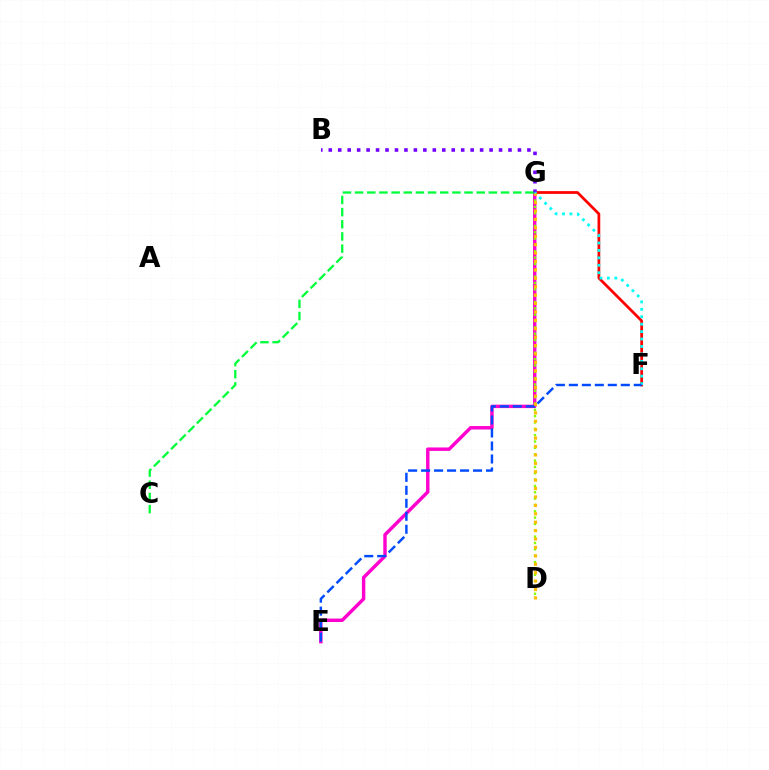{('E', 'G'): [{'color': '#ff00cf', 'line_style': 'solid', 'thickness': 2.47}], ('F', 'G'): [{'color': '#ff0000', 'line_style': 'solid', 'thickness': 1.98}, {'color': '#00fff6', 'line_style': 'dotted', 'thickness': 2.02}], ('D', 'G'): [{'color': '#84ff00', 'line_style': 'dotted', 'thickness': 1.72}, {'color': '#ffbd00', 'line_style': 'dotted', 'thickness': 2.29}], ('B', 'G'): [{'color': '#7200ff', 'line_style': 'dotted', 'thickness': 2.57}], ('C', 'G'): [{'color': '#00ff39', 'line_style': 'dashed', 'thickness': 1.65}], ('E', 'F'): [{'color': '#004bff', 'line_style': 'dashed', 'thickness': 1.76}]}